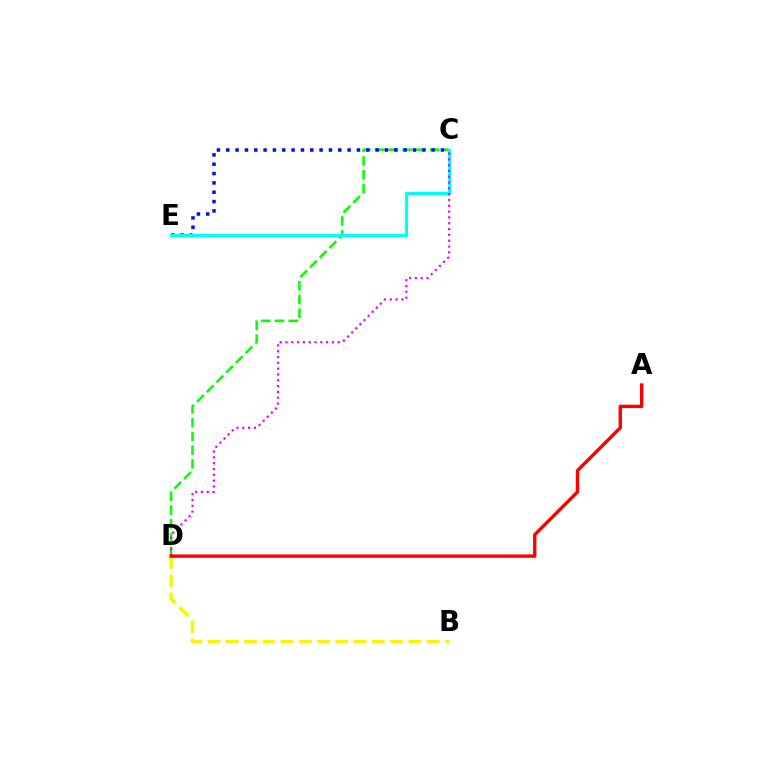{('C', 'D'): [{'color': '#08ff00', 'line_style': 'dashed', 'thickness': 1.87}, {'color': '#ee00ff', 'line_style': 'dotted', 'thickness': 1.58}], ('B', 'D'): [{'color': '#fcf500', 'line_style': 'dashed', 'thickness': 2.48}], ('C', 'E'): [{'color': '#0010ff', 'line_style': 'dotted', 'thickness': 2.54}, {'color': '#00fff6', 'line_style': 'solid', 'thickness': 2.35}], ('A', 'D'): [{'color': '#ff0000', 'line_style': 'solid', 'thickness': 2.44}]}